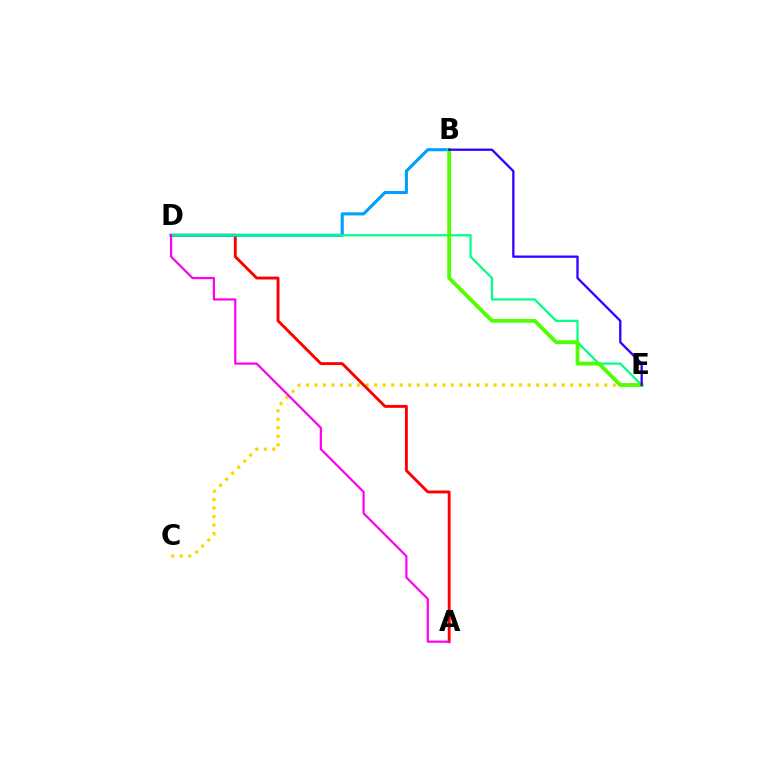{('C', 'E'): [{'color': '#ffd500', 'line_style': 'dotted', 'thickness': 2.32}], ('A', 'D'): [{'color': '#ff0000', 'line_style': 'solid', 'thickness': 2.08}, {'color': '#ff00ed', 'line_style': 'solid', 'thickness': 1.58}], ('B', 'D'): [{'color': '#009eff', 'line_style': 'solid', 'thickness': 2.22}], ('D', 'E'): [{'color': '#00ff86', 'line_style': 'solid', 'thickness': 1.6}], ('B', 'E'): [{'color': '#4fff00', 'line_style': 'solid', 'thickness': 2.75}, {'color': '#3700ff', 'line_style': 'solid', 'thickness': 1.67}]}